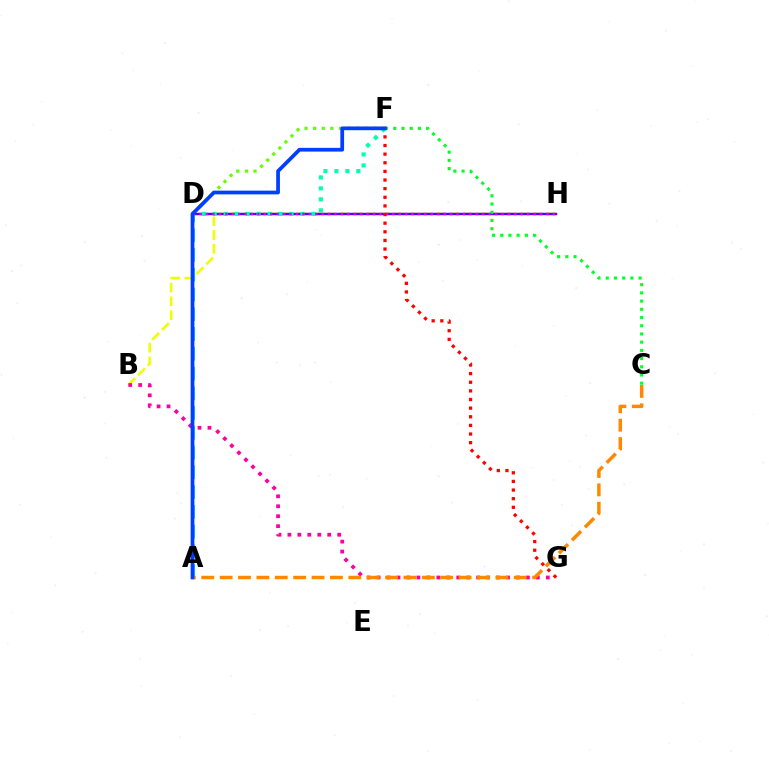{('D', 'F'): [{'color': '#66ff00', 'line_style': 'dotted', 'thickness': 2.33}, {'color': '#00ffaf', 'line_style': 'dotted', 'thickness': 2.98}], ('B', 'H'): [{'color': '#eeff00', 'line_style': 'dashed', 'thickness': 1.87}], ('D', 'H'): [{'color': '#4f00ff', 'line_style': 'solid', 'thickness': 1.75}, {'color': '#d600ff', 'line_style': 'dotted', 'thickness': 1.75}], ('A', 'D'): [{'color': '#00c7ff', 'line_style': 'dashed', 'thickness': 2.68}], ('C', 'F'): [{'color': '#00ff27', 'line_style': 'dotted', 'thickness': 2.23}], ('B', 'G'): [{'color': '#ff00a0', 'line_style': 'dotted', 'thickness': 2.7}], ('F', 'G'): [{'color': '#ff0000', 'line_style': 'dotted', 'thickness': 2.34}], ('A', 'C'): [{'color': '#ff8800', 'line_style': 'dashed', 'thickness': 2.5}], ('A', 'F'): [{'color': '#003fff', 'line_style': 'solid', 'thickness': 2.69}]}